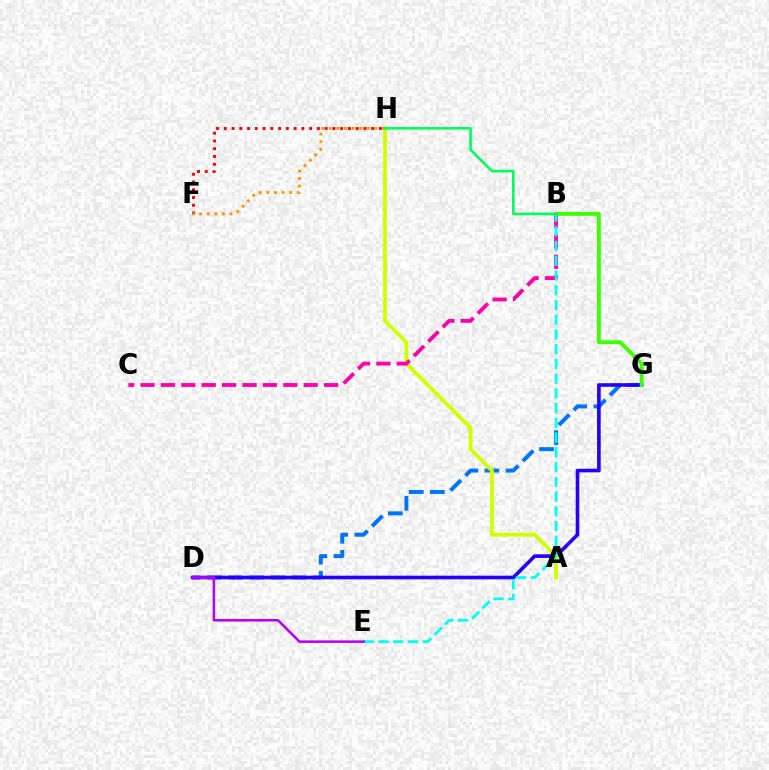{('D', 'G'): [{'color': '#0074ff', 'line_style': 'dashed', 'thickness': 2.87}, {'color': '#2500ff', 'line_style': 'solid', 'thickness': 2.6}], ('B', 'G'): [{'color': '#3dff00', 'line_style': 'solid', 'thickness': 2.78}], ('A', 'H'): [{'color': '#d1ff00', 'line_style': 'solid', 'thickness': 2.74}], ('F', 'H'): [{'color': '#ff0000', 'line_style': 'dotted', 'thickness': 2.11}, {'color': '#ff9400', 'line_style': 'dotted', 'thickness': 2.07}], ('B', 'C'): [{'color': '#ff00ac', 'line_style': 'dashed', 'thickness': 2.77}], ('B', 'E'): [{'color': '#00fff6', 'line_style': 'dashed', 'thickness': 2.0}], ('D', 'E'): [{'color': '#b900ff', 'line_style': 'solid', 'thickness': 1.84}], ('B', 'H'): [{'color': '#00ff5c', 'line_style': 'solid', 'thickness': 1.89}]}